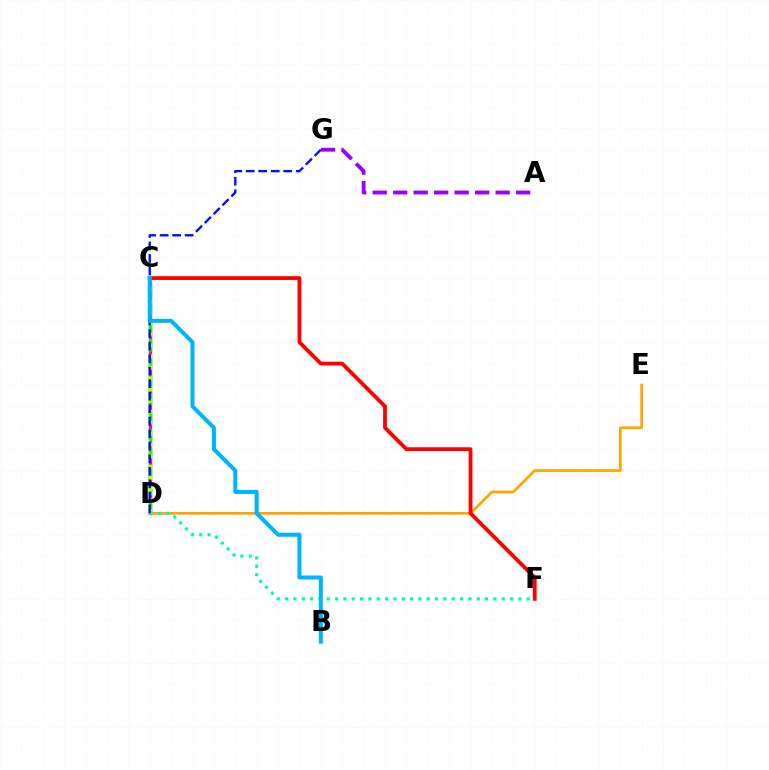{('C', 'D'): [{'color': '#ff00bd', 'line_style': 'solid', 'thickness': 2.42}, {'color': '#08ff00', 'line_style': 'dashed', 'thickness': 2.45}, {'color': '#b3ff00', 'line_style': 'dotted', 'thickness': 3.0}], ('D', 'E'): [{'color': '#ffa500', 'line_style': 'solid', 'thickness': 1.94}], ('D', 'F'): [{'color': '#00ff9d', 'line_style': 'dotted', 'thickness': 2.26}], ('A', 'G'): [{'color': '#9b00ff', 'line_style': 'dashed', 'thickness': 2.78}], ('D', 'G'): [{'color': '#0010ff', 'line_style': 'dashed', 'thickness': 1.7}], ('C', 'F'): [{'color': '#ff0000', 'line_style': 'solid', 'thickness': 2.74}], ('B', 'C'): [{'color': '#00b5ff', 'line_style': 'solid', 'thickness': 2.91}]}